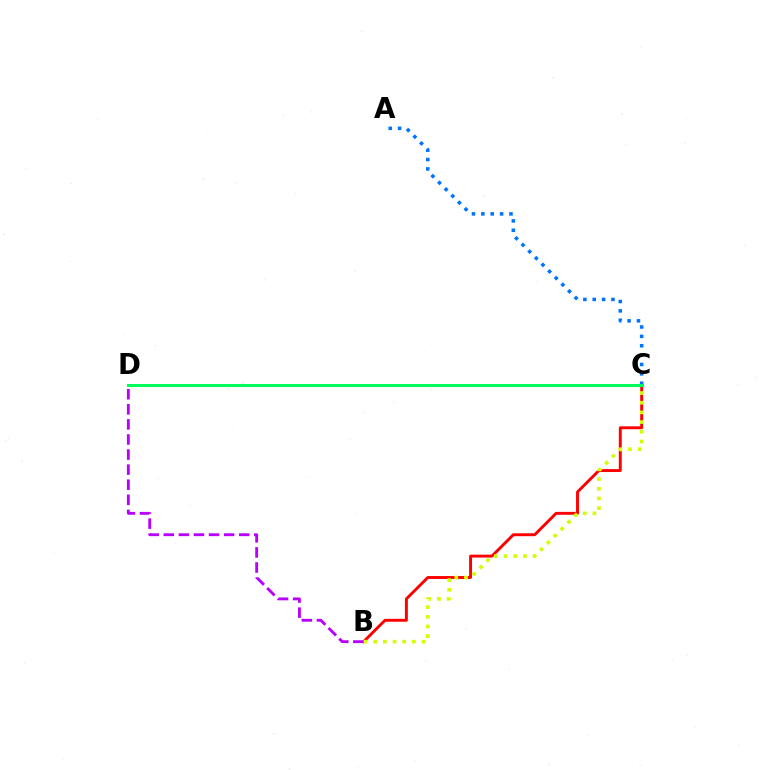{('B', 'C'): [{'color': '#ff0000', 'line_style': 'solid', 'thickness': 2.1}, {'color': '#d1ff00', 'line_style': 'dotted', 'thickness': 2.63}], ('B', 'D'): [{'color': '#b900ff', 'line_style': 'dashed', 'thickness': 2.05}], ('A', 'C'): [{'color': '#0074ff', 'line_style': 'dotted', 'thickness': 2.55}], ('C', 'D'): [{'color': '#00ff5c', 'line_style': 'solid', 'thickness': 2.18}]}